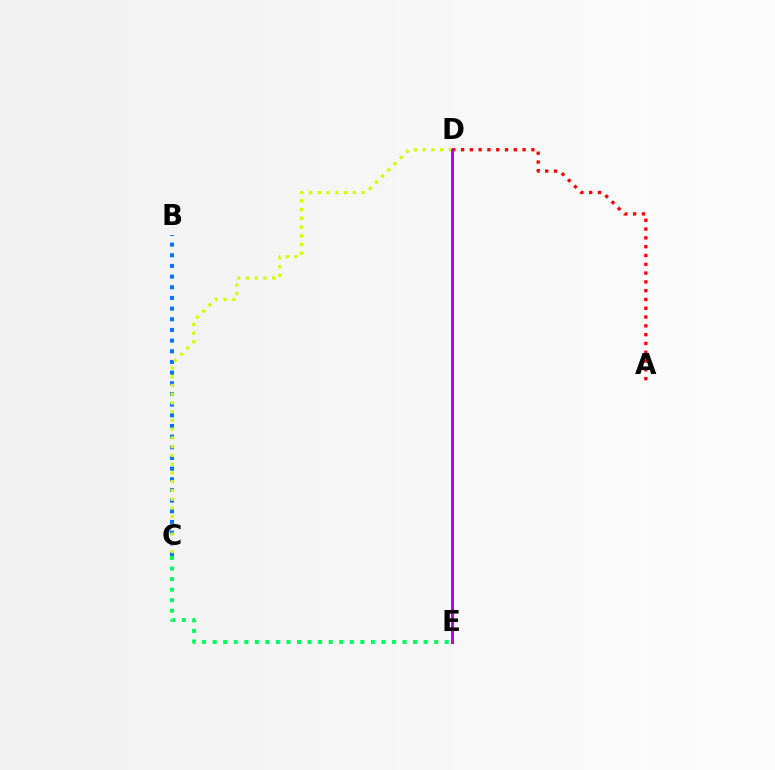{('B', 'C'): [{'color': '#0074ff', 'line_style': 'dotted', 'thickness': 2.9}], ('C', 'E'): [{'color': '#00ff5c', 'line_style': 'dotted', 'thickness': 2.87}], ('C', 'D'): [{'color': '#d1ff00', 'line_style': 'dotted', 'thickness': 2.38}], ('A', 'D'): [{'color': '#ff0000', 'line_style': 'dotted', 'thickness': 2.39}], ('D', 'E'): [{'color': '#b900ff', 'line_style': 'solid', 'thickness': 2.15}]}